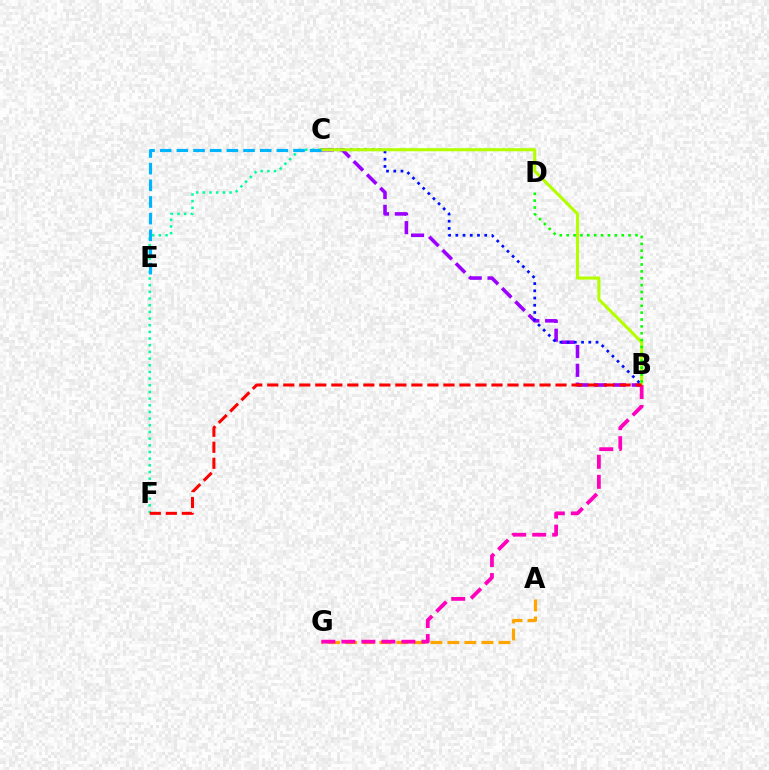{('A', 'G'): [{'color': '#ffa500', 'line_style': 'dashed', 'thickness': 2.31}], ('C', 'F'): [{'color': '#00ff9d', 'line_style': 'dotted', 'thickness': 1.81}], ('B', 'C'): [{'color': '#9b00ff', 'line_style': 'dashed', 'thickness': 2.56}, {'color': '#0010ff', 'line_style': 'dotted', 'thickness': 1.96}, {'color': '#b3ff00', 'line_style': 'solid', 'thickness': 2.22}], ('B', 'G'): [{'color': '#ff00bd', 'line_style': 'dashed', 'thickness': 2.72}], ('B', 'D'): [{'color': '#08ff00', 'line_style': 'dotted', 'thickness': 1.87}], ('C', 'E'): [{'color': '#00b5ff', 'line_style': 'dashed', 'thickness': 2.26}], ('B', 'F'): [{'color': '#ff0000', 'line_style': 'dashed', 'thickness': 2.18}]}